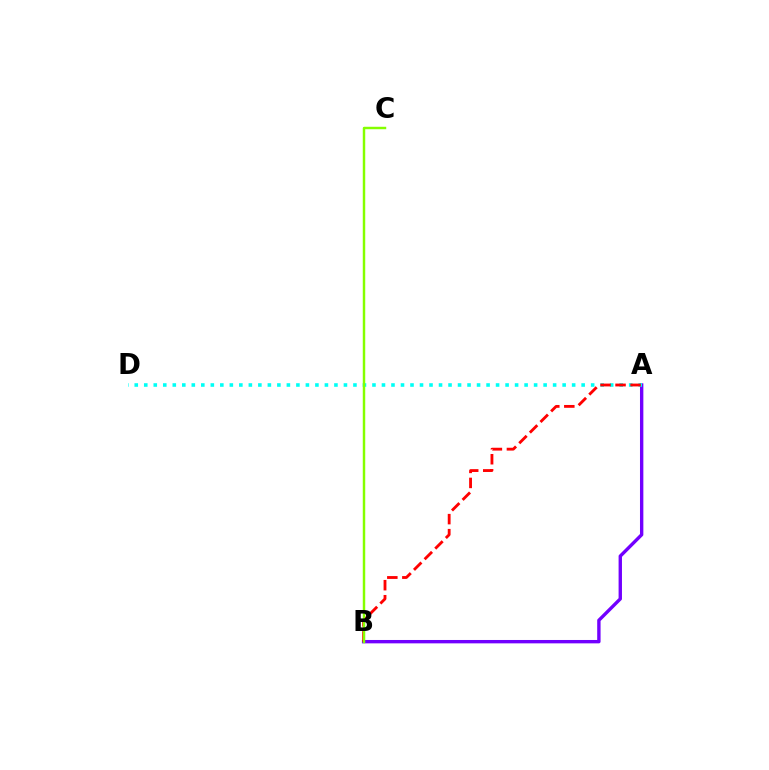{('A', 'B'): [{'color': '#7200ff', 'line_style': 'solid', 'thickness': 2.43}, {'color': '#ff0000', 'line_style': 'dashed', 'thickness': 2.04}], ('A', 'D'): [{'color': '#00fff6', 'line_style': 'dotted', 'thickness': 2.58}], ('B', 'C'): [{'color': '#84ff00', 'line_style': 'solid', 'thickness': 1.77}]}